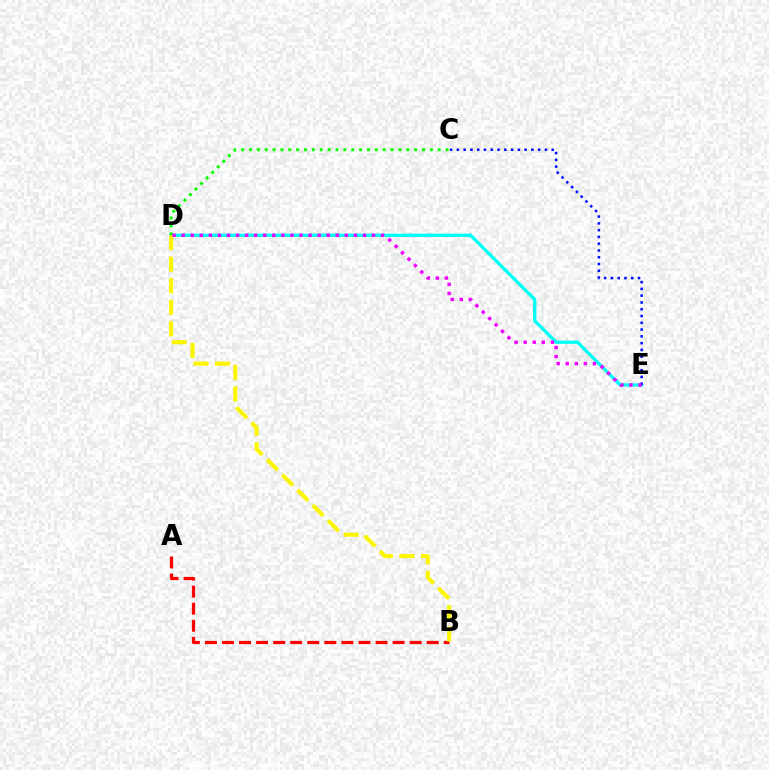{('D', 'E'): [{'color': '#00fff6', 'line_style': 'solid', 'thickness': 2.41}, {'color': '#ee00ff', 'line_style': 'dotted', 'thickness': 2.46}], ('A', 'B'): [{'color': '#ff0000', 'line_style': 'dashed', 'thickness': 2.32}], ('C', 'E'): [{'color': '#0010ff', 'line_style': 'dotted', 'thickness': 1.84}], ('C', 'D'): [{'color': '#08ff00', 'line_style': 'dotted', 'thickness': 2.14}], ('B', 'D'): [{'color': '#fcf500', 'line_style': 'dashed', 'thickness': 2.93}]}